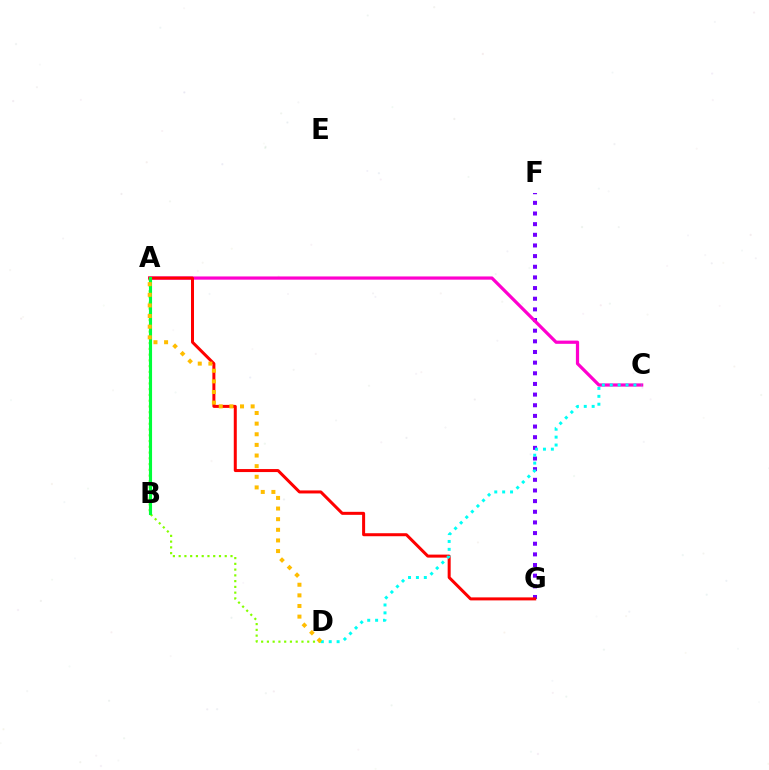{('F', 'G'): [{'color': '#7200ff', 'line_style': 'dotted', 'thickness': 2.89}], ('A', 'C'): [{'color': '#ff00cf', 'line_style': 'solid', 'thickness': 2.31}], ('A', 'G'): [{'color': '#ff0000', 'line_style': 'solid', 'thickness': 2.17}], ('A', 'B'): [{'color': '#004bff', 'line_style': 'solid', 'thickness': 2.09}, {'color': '#00ff39', 'line_style': 'solid', 'thickness': 2.24}], ('C', 'D'): [{'color': '#00fff6', 'line_style': 'dotted', 'thickness': 2.14}], ('A', 'D'): [{'color': '#84ff00', 'line_style': 'dotted', 'thickness': 1.56}, {'color': '#ffbd00', 'line_style': 'dotted', 'thickness': 2.89}]}